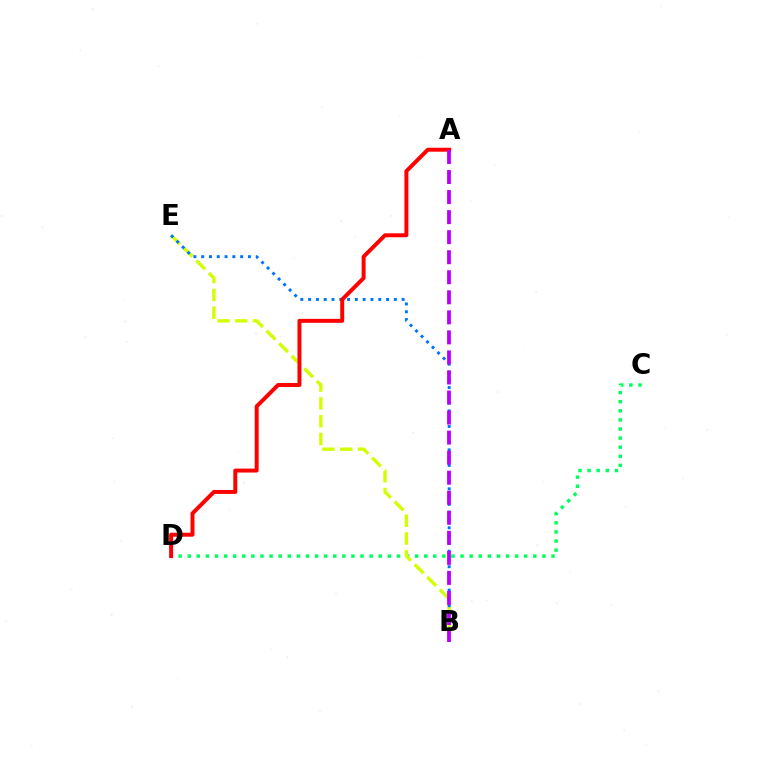{('C', 'D'): [{'color': '#00ff5c', 'line_style': 'dotted', 'thickness': 2.47}], ('B', 'E'): [{'color': '#d1ff00', 'line_style': 'dashed', 'thickness': 2.42}, {'color': '#0074ff', 'line_style': 'dotted', 'thickness': 2.12}], ('A', 'D'): [{'color': '#ff0000', 'line_style': 'solid', 'thickness': 2.85}], ('A', 'B'): [{'color': '#b900ff', 'line_style': 'dashed', 'thickness': 2.72}]}